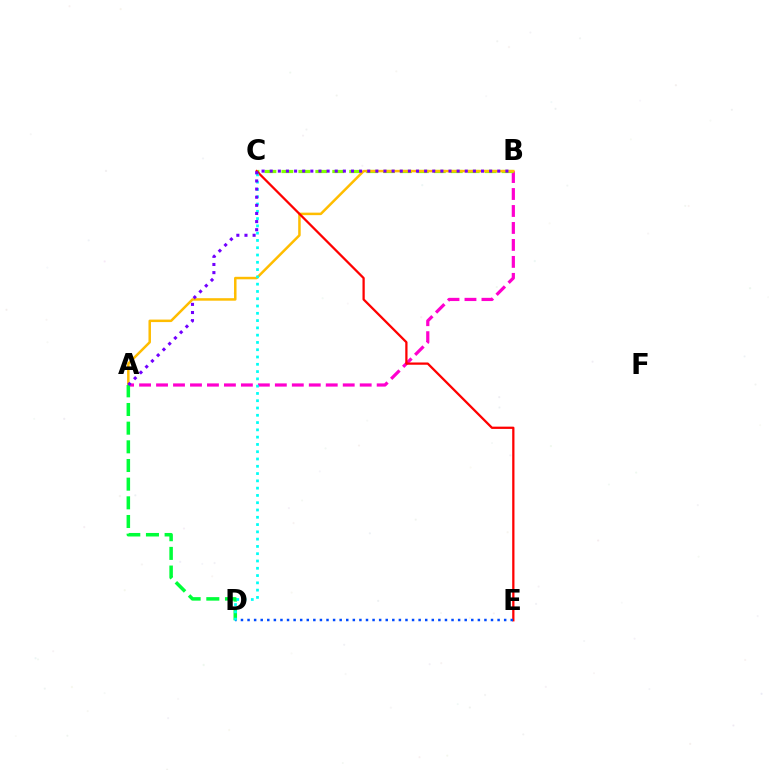{('A', 'B'): [{'color': '#ff00cf', 'line_style': 'dashed', 'thickness': 2.31}, {'color': '#ffbd00', 'line_style': 'solid', 'thickness': 1.8}, {'color': '#7200ff', 'line_style': 'dotted', 'thickness': 2.21}], ('B', 'C'): [{'color': '#84ff00', 'line_style': 'dashed', 'thickness': 2.3}], ('A', 'D'): [{'color': '#00ff39', 'line_style': 'dashed', 'thickness': 2.54}], ('C', 'E'): [{'color': '#ff0000', 'line_style': 'solid', 'thickness': 1.63}], ('D', 'E'): [{'color': '#004bff', 'line_style': 'dotted', 'thickness': 1.79}], ('C', 'D'): [{'color': '#00fff6', 'line_style': 'dotted', 'thickness': 1.98}]}